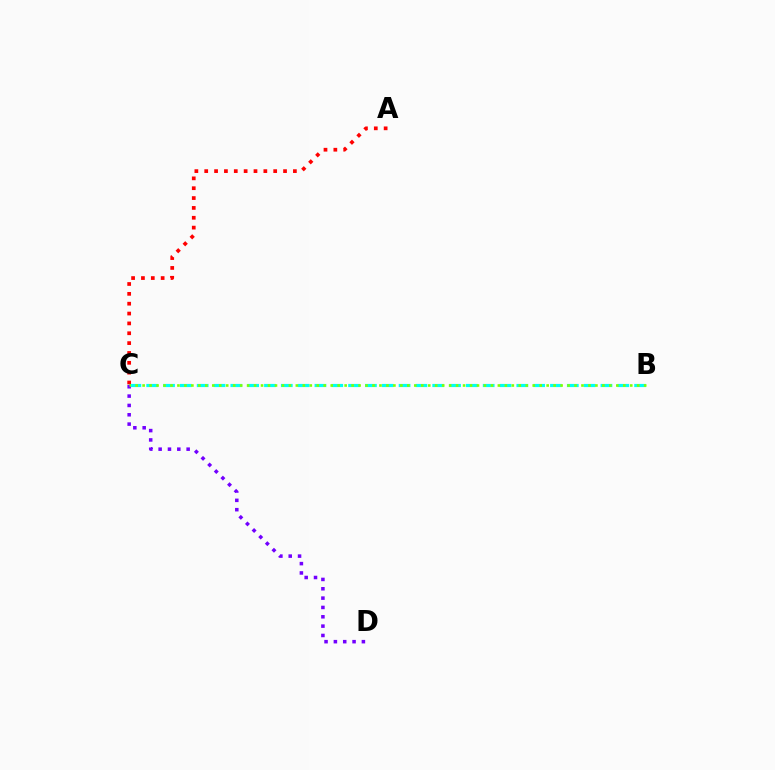{('B', 'C'): [{'color': '#00fff6', 'line_style': 'dashed', 'thickness': 2.29}, {'color': '#84ff00', 'line_style': 'dotted', 'thickness': 1.89}], ('C', 'D'): [{'color': '#7200ff', 'line_style': 'dotted', 'thickness': 2.54}], ('A', 'C'): [{'color': '#ff0000', 'line_style': 'dotted', 'thickness': 2.68}]}